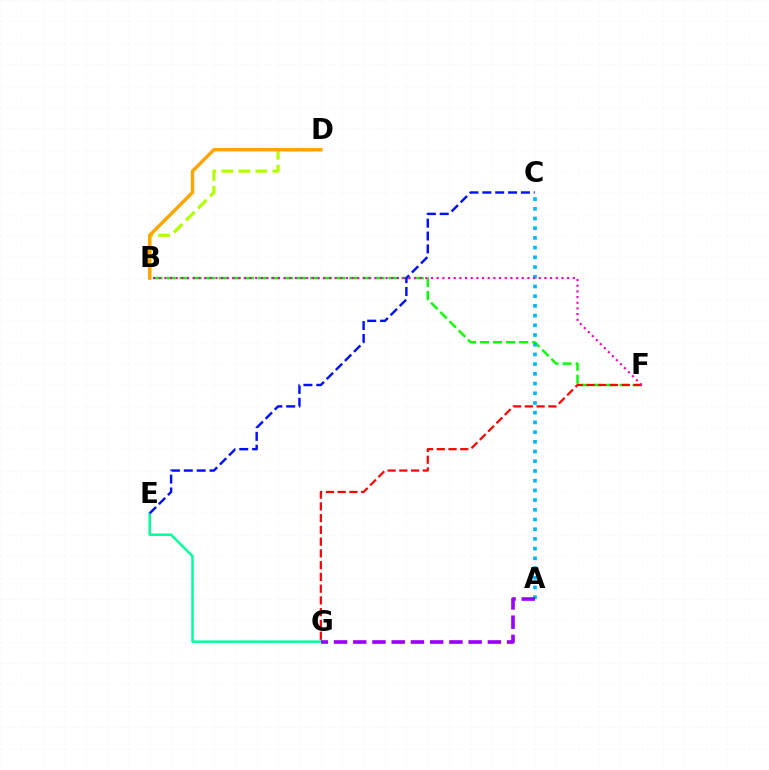{('E', 'G'): [{'color': '#00ff9d', 'line_style': 'solid', 'thickness': 1.8}], ('B', 'D'): [{'color': '#b3ff00', 'line_style': 'dashed', 'thickness': 2.32}, {'color': '#ffa500', 'line_style': 'solid', 'thickness': 2.48}], ('B', 'F'): [{'color': '#08ff00', 'line_style': 'dashed', 'thickness': 1.77}, {'color': '#ff00bd', 'line_style': 'dotted', 'thickness': 1.54}], ('F', 'G'): [{'color': '#ff0000', 'line_style': 'dashed', 'thickness': 1.6}], ('C', 'E'): [{'color': '#0010ff', 'line_style': 'dashed', 'thickness': 1.75}], ('A', 'C'): [{'color': '#00b5ff', 'line_style': 'dotted', 'thickness': 2.64}], ('A', 'G'): [{'color': '#9b00ff', 'line_style': 'dashed', 'thickness': 2.61}]}